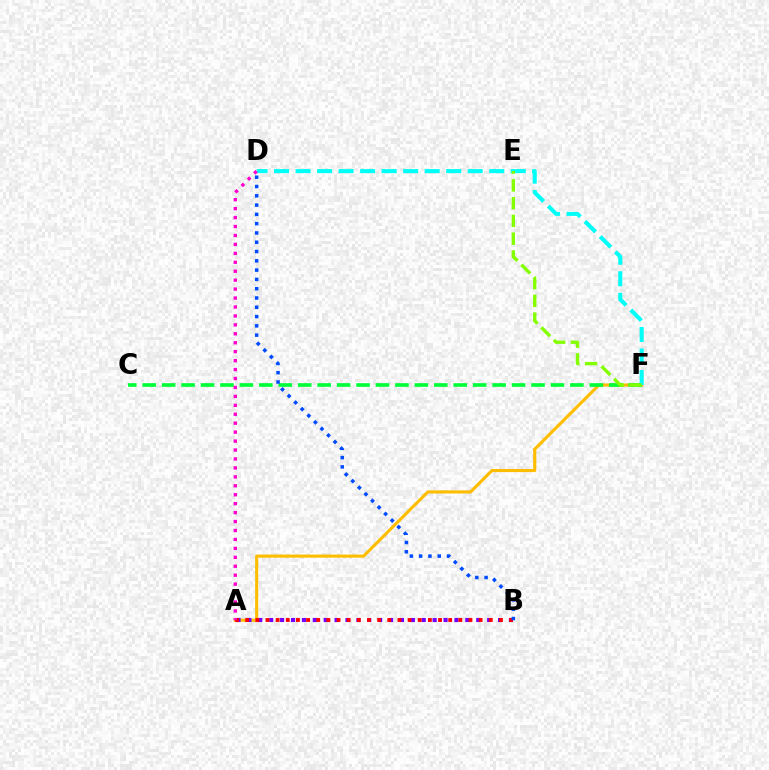{('A', 'F'): [{'color': '#ffbd00', 'line_style': 'solid', 'thickness': 2.23}], ('A', 'B'): [{'color': '#7200ff', 'line_style': 'dotted', 'thickness': 2.96}, {'color': '#ff0000', 'line_style': 'dotted', 'thickness': 2.76}], ('C', 'F'): [{'color': '#00ff39', 'line_style': 'dashed', 'thickness': 2.64}], ('D', 'F'): [{'color': '#00fff6', 'line_style': 'dashed', 'thickness': 2.92}], ('A', 'D'): [{'color': '#ff00cf', 'line_style': 'dotted', 'thickness': 2.43}], ('B', 'D'): [{'color': '#004bff', 'line_style': 'dotted', 'thickness': 2.52}], ('E', 'F'): [{'color': '#84ff00', 'line_style': 'dashed', 'thickness': 2.41}]}